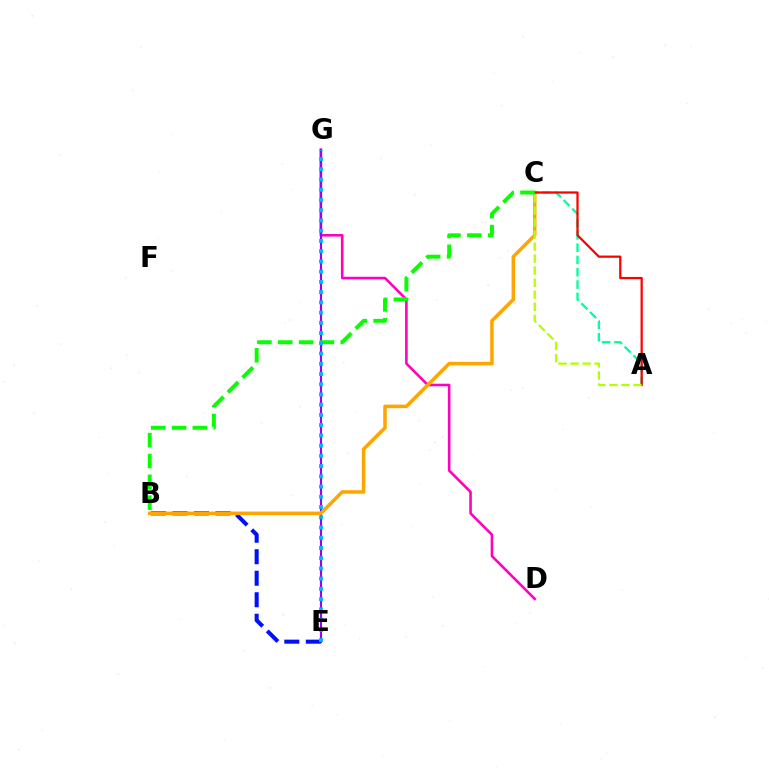{('D', 'G'): [{'color': '#ff00bd', 'line_style': 'solid', 'thickness': 1.86}], ('E', 'G'): [{'color': '#9b00ff', 'line_style': 'solid', 'thickness': 1.54}, {'color': '#00b5ff', 'line_style': 'dotted', 'thickness': 2.78}], ('A', 'C'): [{'color': '#00ff9d', 'line_style': 'dashed', 'thickness': 1.67}, {'color': '#ff0000', 'line_style': 'solid', 'thickness': 1.62}, {'color': '#b3ff00', 'line_style': 'dashed', 'thickness': 1.63}], ('B', 'E'): [{'color': '#0010ff', 'line_style': 'dashed', 'thickness': 2.92}], ('B', 'C'): [{'color': '#ffa500', 'line_style': 'solid', 'thickness': 2.53}, {'color': '#08ff00', 'line_style': 'dashed', 'thickness': 2.83}]}